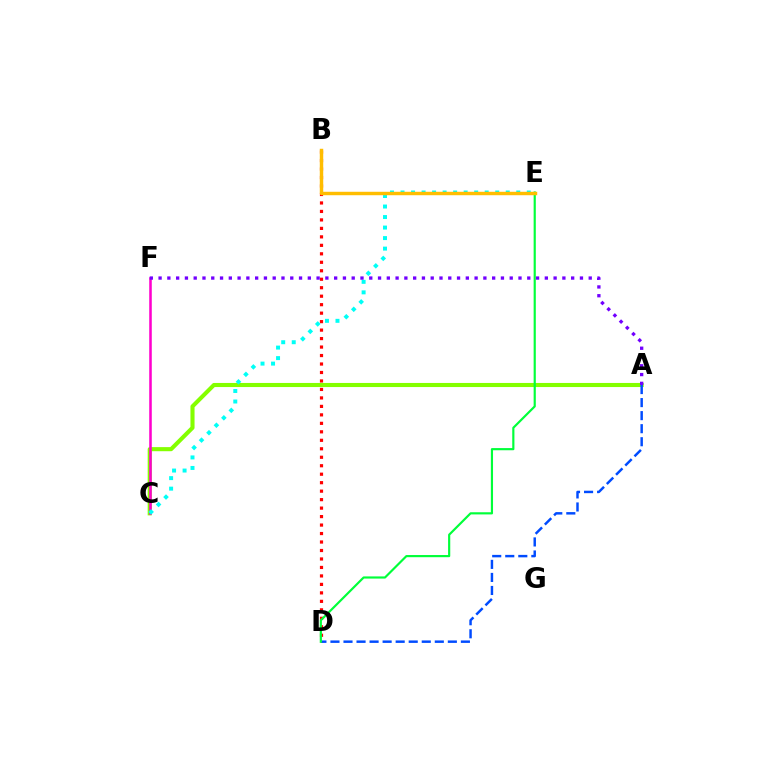{('B', 'D'): [{'color': '#ff0000', 'line_style': 'dotted', 'thickness': 2.3}], ('A', 'C'): [{'color': '#84ff00', 'line_style': 'solid', 'thickness': 2.95}], ('A', 'D'): [{'color': '#004bff', 'line_style': 'dashed', 'thickness': 1.77}], ('C', 'F'): [{'color': '#ff00cf', 'line_style': 'solid', 'thickness': 1.84}], ('D', 'E'): [{'color': '#00ff39', 'line_style': 'solid', 'thickness': 1.56}], ('C', 'E'): [{'color': '#00fff6', 'line_style': 'dotted', 'thickness': 2.86}], ('A', 'F'): [{'color': '#7200ff', 'line_style': 'dotted', 'thickness': 2.39}], ('B', 'E'): [{'color': '#ffbd00', 'line_style': 'solid', 'thickness': 2.48}]}